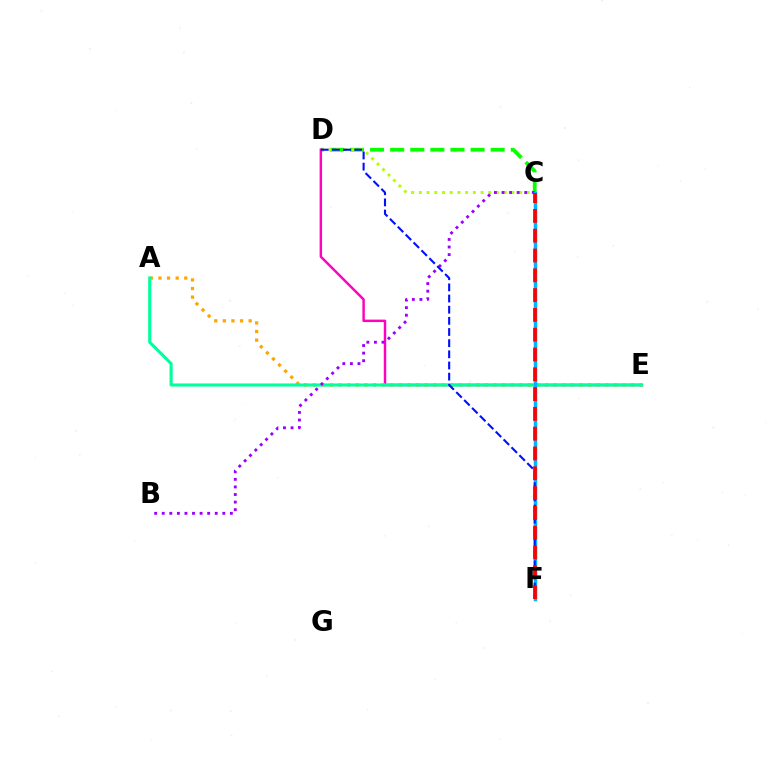{('C', 'D'): [{'color': '#08ff00', 'line_style': 'dashed', 'thickness': 2.73}, {'color': '#b3ff00', 'line_style': 'dotted', 'thickness': 2.1}], ('D', 'E'): [{'color': '#ff00bd', 'line_style': 'solid', 'thickness': 1.77}], ('A', 'E'): [{'color': '#ffa500', 'line_style': 'dotted', 'thickness': 2.34}, {'color': '#00ff9d', 'line_style': 'solid', 'thickness': 2.23}], ('B', 'C'): [{'color': '#9b00ff', 'line_style': 'dotted', 'thickness': 2.06}], ('C', 'F'): [{'color': '#00b5ff', 'line_style': 'solid', 'thickness': 2.51}, {'color': '#ff0000', 'line_style': 'dashed', 'thickness': 2.69}], ('D', 'F'): [{'color': '#0010ff', 'line_style': 'dashed', 'thickness': 1.52}]}